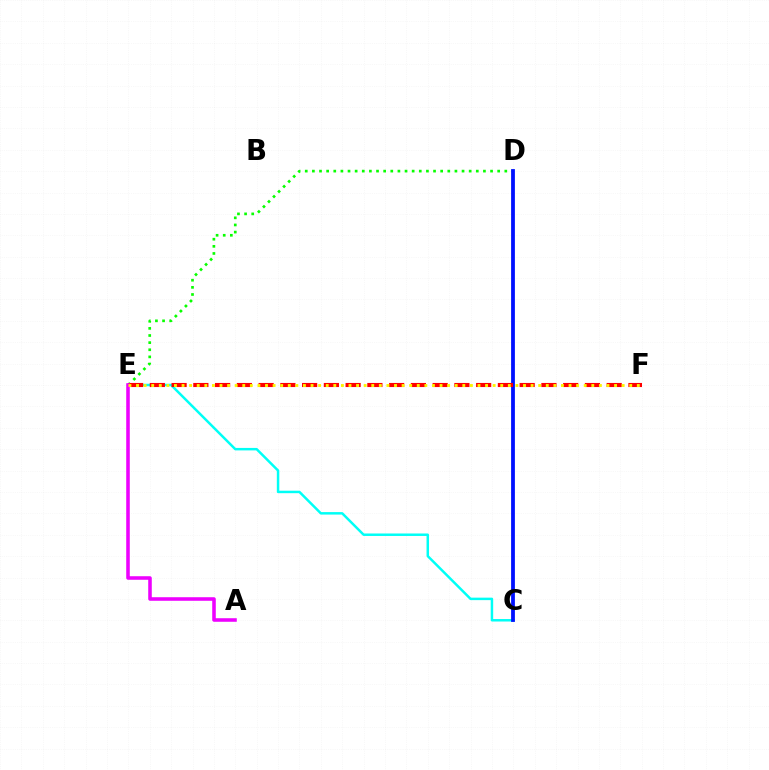{('C', 'E'): [{'color': '#00fff6', 'line_style': 'solid', 'thickness': 1.79}], ('D', 'E'): [{'color': '#08ff00', 'line_style': 'dotted', 'thickness': 1.94}], ('C', 'D'): [{'color': '#0010ff', 'line_style': 'solid', 'thickness': 2.73}], ('E', 'F'): [{'color': '#ff0000', 'line_style': 'dashed', 'thickness': 2.96}, {'color': '#fcf500', 'line_style': 'dotted', 'thickness': 2.06}], ('A', 'E'): [{'color': '#ee00ff', 'line_style': 'solid', 'thickness': 2.56}]}